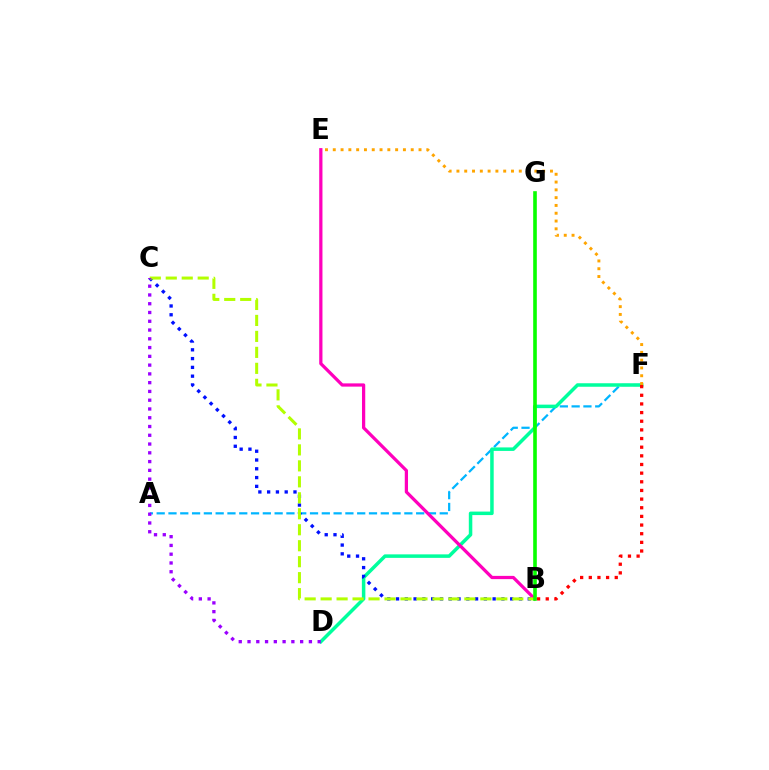{('A', 'F'): [{'color': '#00b5ff', 'line_style': 'dashed', 'thickness': 1.6}], ('D', 'F'): [{'color': '#00ff9d', 'line_style': 'solid', 'thickness': 2.52}], ('B', 'C'): [{'color': '#0010ff', 'line_style': 'dotted', 'thickness': 2.39}, {'color': '#b3ff00', 'line_style': 'dashed', 'thickness': 2.17}], ('B', 'E'): [{'color': '#ff00bd', 'line_style': 'solid', 'thickness': 2.34}], ('B', 'G'): [{'color': '#08ff00', 'line_style': 'solid', 'thickness': 2.6}], ('B', 'F'): [{'color': '#ff0000', 'line_style': 'dotted', 'thickness': 2.35}], ('E', 'F'): [{'color': '#ffa500', 'line_style': 'dotted', 'thickness': 2.12}], ('C', 'D'): [{'color': '#9b00ff', 'line_style': 'dotted', 'thickness': 2.38}]}